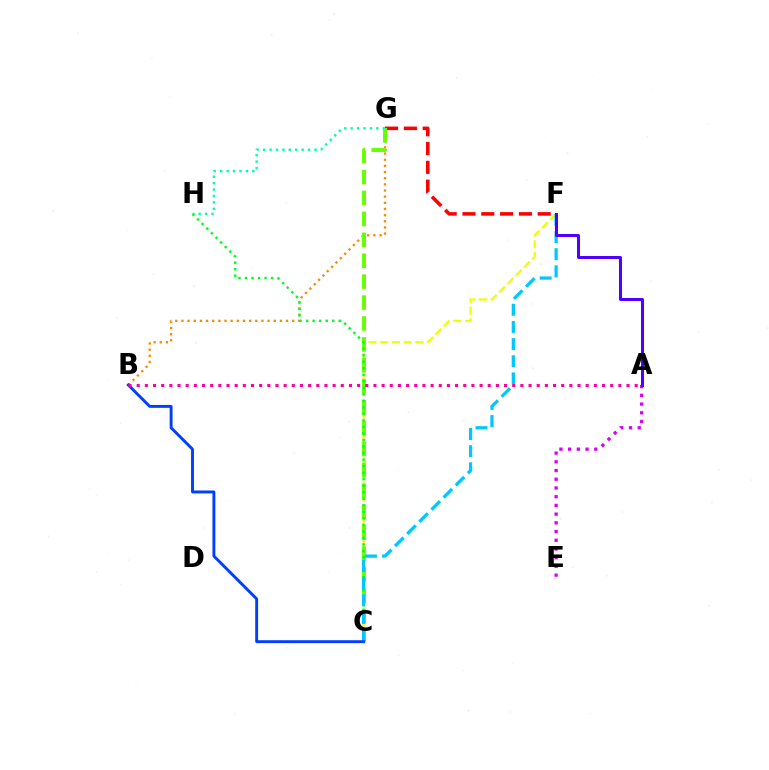{('F', 'G'): [{'color': '#ff0000', 'line_style': 'dashed', 'thickness': 2.55}], ('B', 'G'): [{'color': '#ff8800', 'line_style': 'dotted', 'thickness': 1.67}], ('A', 'E'): [{'color': '#d600ff', 'line_style': 'dotted', 'thickness': 2.37}], ('C', 'F'): [{'color': '#eeff00', 'line_style': 'dashed', 'thickness': 1.59}, {'color': '#00c7ff', 'line_style': 'dashed', 'thickness': 2.33}], ('C', 'G'): [{'color': '#66ff00', 'line_style': 'dashed', 'thickness': 2.84}], ('G', 'H'): [{'color': '#00ffaf', 'line_style': 'dotted', 'thickness': 1.75}], ('C', 'H'): [{'color': '#00ff27', 'line_style': 'dotted', 'thickness': 1.77}], ('A', 'F'): [{'color': '#4f00ff', 'line_style': 'solid', 'thickness': 2.18}], ('B', 'C'): [{'color': '#003fff', 'line_style': 'solid', 'thickness': 2.09}], ('A', 'B'): [{'color': '#ff00a0', 'line_style': 'dotted', 'thickness': 2.22}]}